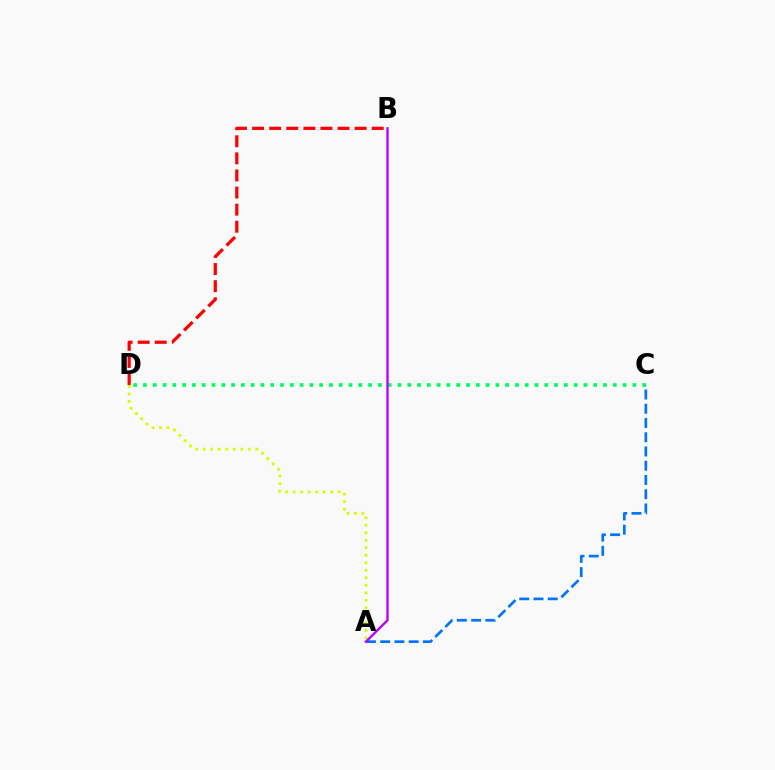{('C', 'D'): [{'color': '#00ff5c', 'line_style': 'dotted', 'thickness': 2.66}], ('A', 'C'): [{'color': '#0074ff', 'line_style': 'dashed', 'thickness': 1.94}], ('A', 'D'): [{'color': '#d1ff00', 'line_style': 'dotted', 'thickness': 2.04}], ('A', 'B'): [{'color': '#b900ff', 'line_style': 'solid', 'thickness': 1.7}], ('B', 'D'): [{'color': '#ff0000', 'line_style': 'dashed', 'thickness': 2.32}]}